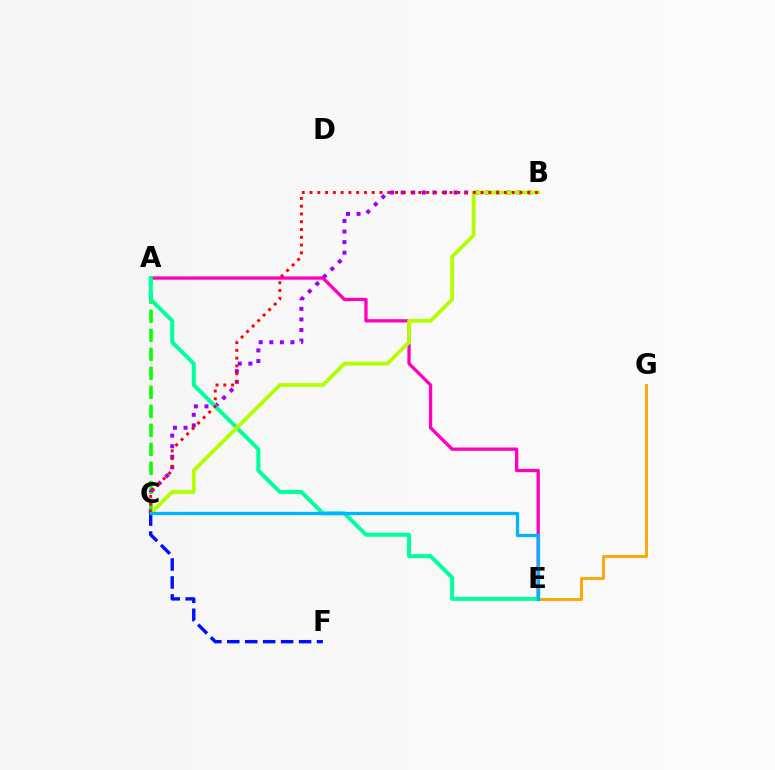{('A', 'E'): [{'color': '#ff00bd', 'line_style': 'solid', 'thickness': 2.38}, {'color': '#00ff9d', 'line_style': 'solid', 'thickness': 2.87}], ('A', 'C'): [{'color': '#08ff00', 'line_style': 'dashed', 'thickness': 2.58}], ('B', 'C'): [{'color': '#9b00ff', 'line_style': 'dotted', 'thickness': 2.88}, {'color': '#b3ff00', 'line_style': 'solid', 'thickness': 2.73}, {'color': '#ff0000', 'line_style': 'dotted', 'thickness': 2.11}], ('E', 'G'): [{'color': '#ffa500', 'line_style': 'solid', 'thickness': 2.05}], ('C', 'F'): [{'color': '#0010ff', 'line_style': 'dashed', 'thickness': 2.44}], ('C', 'E'): [{'color': '#00b5ff', 'line_style': 'solid', 'thickness': 2.38}]}